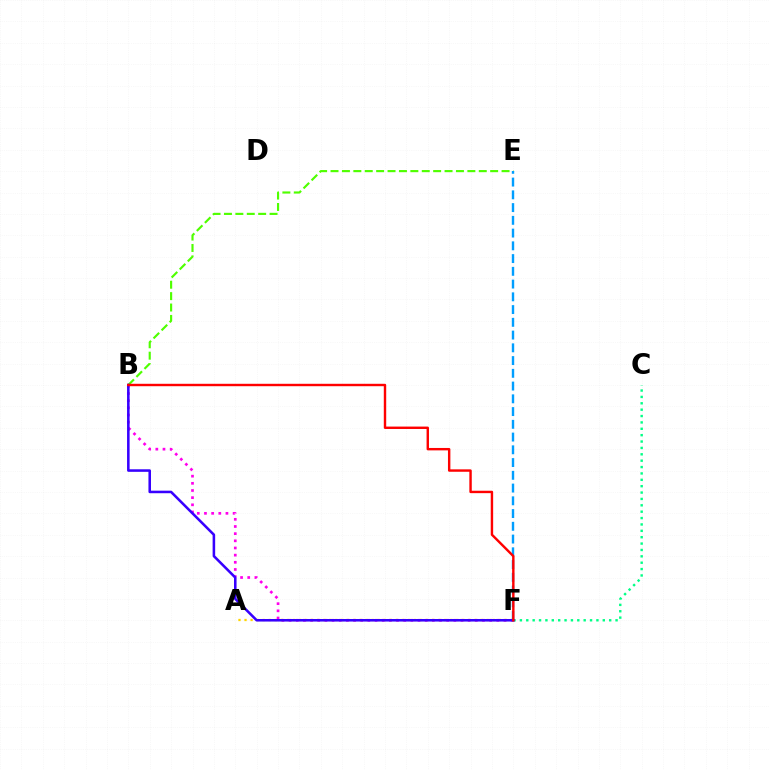{('B', 'E'): [{'color': '#4fff00', 'line_style': 'dashed', 'thickness': 1.55}], ('B', 'F'): [{'color': '#ff00ed', 'line_style': 'dotted', 'thickness': 1.95}, {'color': '#3700ff', 'line_style': 'solid', 'thickness': 1.84}, {'color': '#ff0000', 'line_style': 'solid', 'thickness': 1.74}], ('C', 'F'): [{'color': '#00ff86', 'line_style': 'dotted', 'thickness': 1.73}], ('A', 'F'): [{'color': '#ffd500', 'line_style': 'dotted', 'thickness': 1.64}], ('E', 'F'): [{'color': '#009eff', 'line_style': 'dashed', 'thickness': 1.73}]}